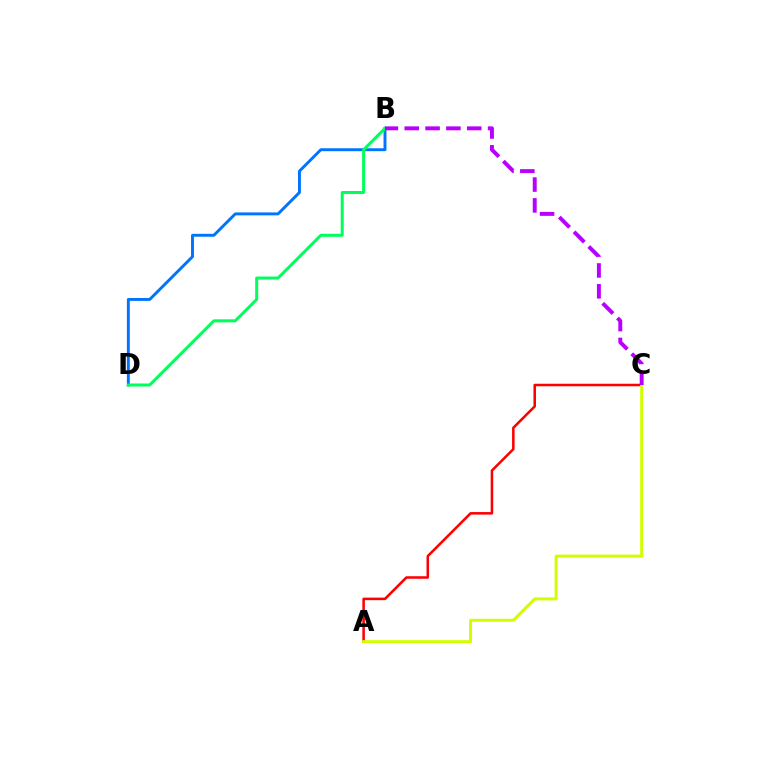{('B', 'D'): [{'color': '#0074ff', 'line_style': 'solid', 'thickness': 2.1}, {'color': '#00ff5c', 'line_style': 'solid', 'thickness': 2.18}], ('A', 'C'): [{'color': '#ff0000', 'line_style': 'solid', 'thickness': 1.83}, {'color': '#d1ff00', 'line_style': 'solid', 'thickness': 2.16}], ('B', 'C'): [{'color': '#b900ff', 'line_style': 'dashed', 'thickness': 2.83}]}